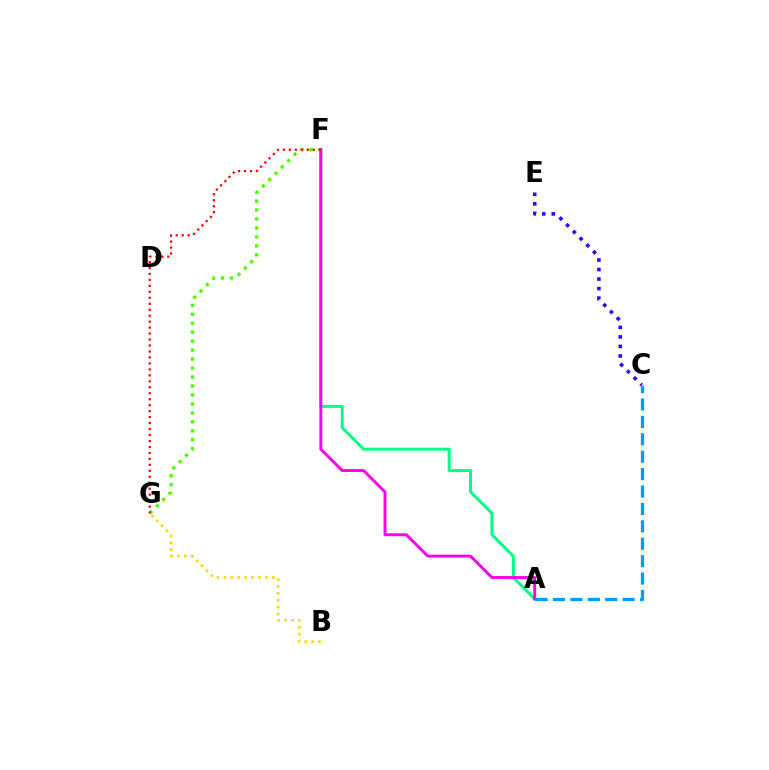{('A', 'F'): [{'color': '#00ff86', 'line_style': 'solid', 'thickness': 2.15}, {'color': '#ff00ed', 'line_style': 'solid', 'thickness': 2.1}], ('F', 'G'): [{'color': '#4fff00', 'line_style': 'dotted', 'thickness': 2.43}, {'color': '#ff0000', 'line_style': 'dotted', 'thickness': 1.62}], ('A', 'C'): [{'color': '#009eff', 'line_style': 'dashed', 'thickness': 2.36}], ('B', 'G'): [{'color': '#ffd500', 'line_style': 'dotted', 'thickness': 1.88}], ('C', 'E'): [{'color': '#3700ff', 'line_style': 'dotted', 'thickness': 2.59}]}